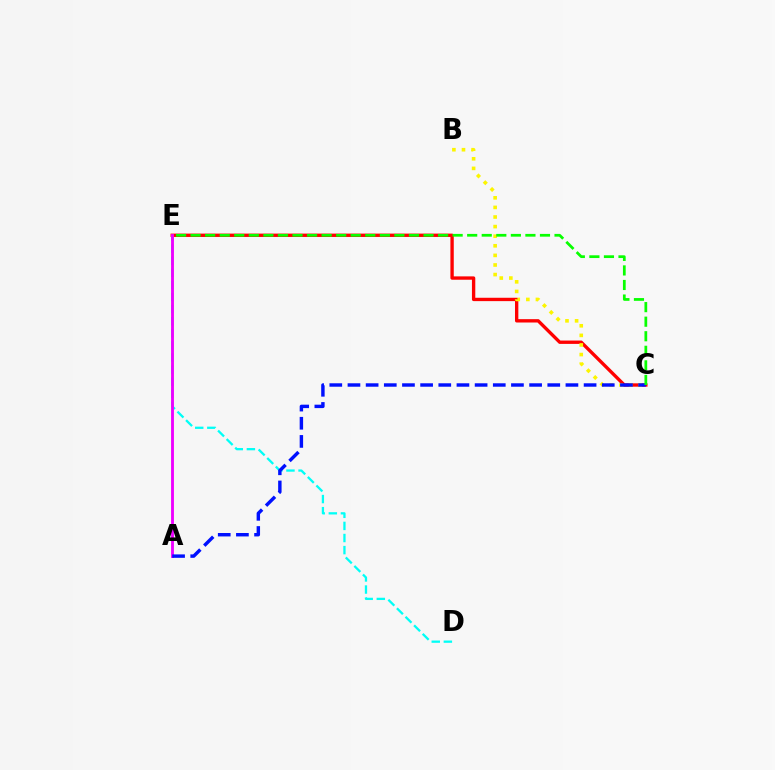{('C', 'E'): [{'color': '#ff0000', 'line_style': 'solid', 'thickness': 2.41}, {'color': '#08ff00', 'line_style': 'dashed', 'thickness': 1.98}], ('B', 'C'): [{'color': '#fcf500', 'line_style': 'dotted', 'thickness': 2.61}], ('D', 'E'): [{'color': '#00fff6', 'line_style': 'dashed', 'thickness': 1.64}], ('A', 'E'): [{'color': '#ee00ff', 'line_style': 'solid', 'thickness': 2.05}], ('A', 'C'): [{'color': '#0010ff', 'line_style': 'dashed', 'thickness': 2.47}]}